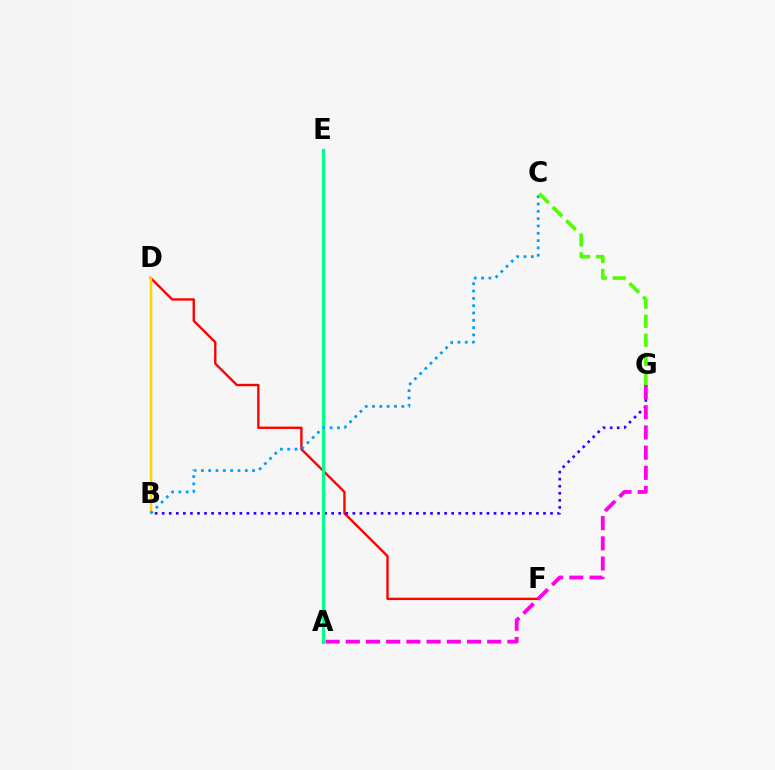{('D', 'F'): [{'color': '#ff0000', 'line_style': 'solid', 'thickness': 1.7}], ('B', 'G'): [{'color': '#3700ff', 'line_style': 'dotted', 'thickness': 1.92}], ('A', 'G'): [{'color': '#ff00ed', 'line_style': 'dashed', 'thickness': 2.74}], ('A', 'E'): [{'color': '#00ff86', 'line_style': 'solid', 'thickness': 2.25}], ('B', 'D'): [{'color': '#ffd500', 'line_style': 'solid', 'thickness': 1.76}], ('B', 'C'): [{'color': '#009eff', 'line_style': 'dotted', 'thickness': 1.99}], ('C', 'G'): [{'color': '#4fff00', 'line_style': 'dashed', 'thickness': 2.59}]}